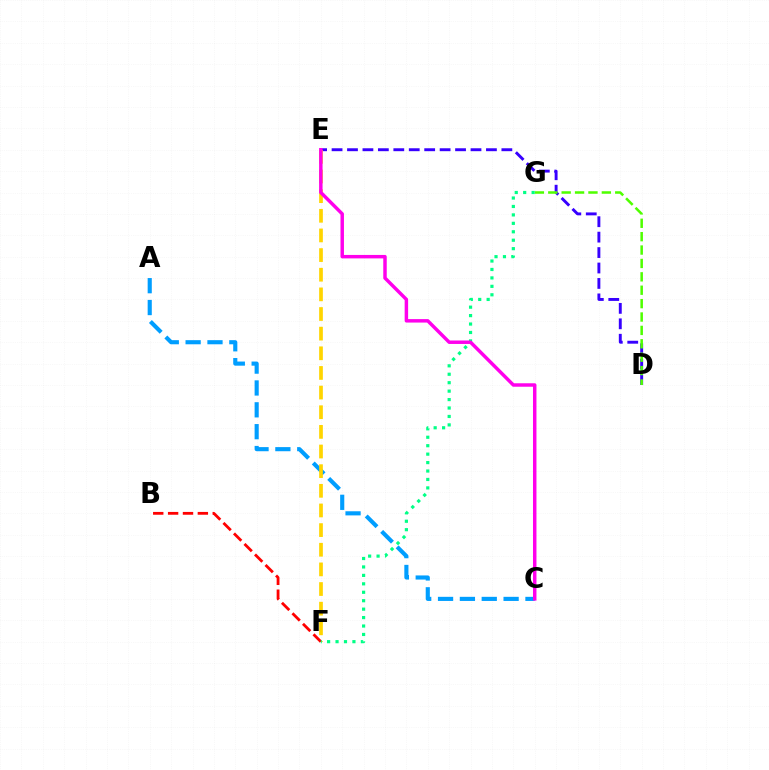{('A', 'C'): [{'color': '#009eff', 'line_style': 'dashed', 'thickness': 2.97}], ('D', 'E'): [{'color': '#3700ff', 'line_style': 'dashed', 'thickness': 2.1}], ('E', 'F'): [{'color': '#ffd500', 'line_style': 'dashed', 'thickness': 2.67}], ('B', 'F'): [{'color': '#ff0000', 'line_style': 'dashed', 'thickness': 2.02}], ('D', 'G'): [{'color': '#4fff00', 'line_style': 'dashed', 'thickness': 1.82}], ('F', 'G'): [{'color': '#00ff86', 'line_style': 'dotted', 'thickness': 2.29}], ('C', 'E'): [{'color': '#ff00ed', 'line_style': 'solid', 'thickness': 2.49}]}